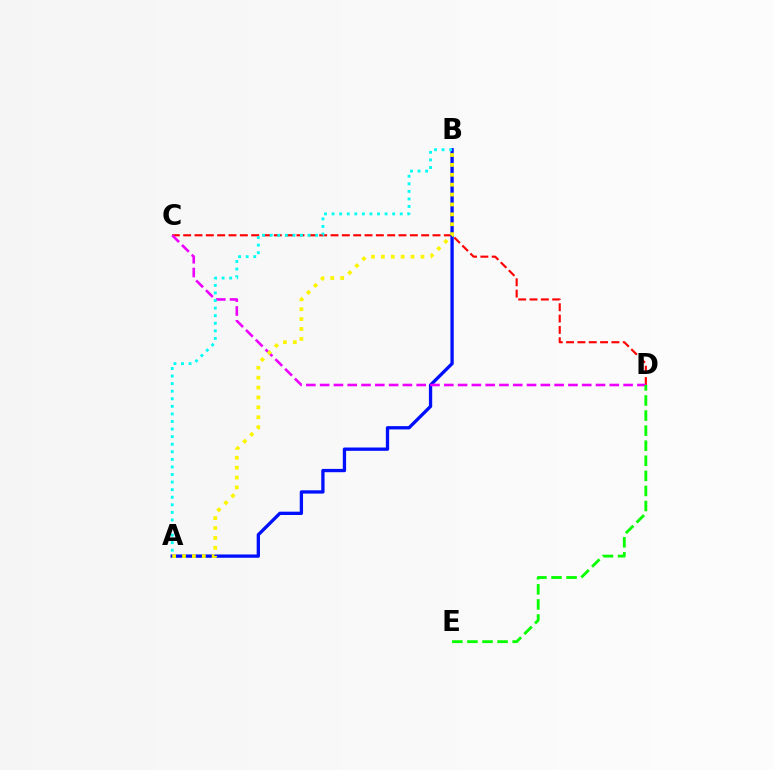{('C', 'D'): [{'color': '#ff0000', 'line_style': 'dashed', 'thickness': 1.54}, {'color': '#ee00ff', 'line_style': 'dashed', 'thickness': 1.87}], ('A', 'B'): [{'color': '#0010ff', 'line_style': 'solid', 'thickness': 2.38}, {'color': '#00fff6', 'line_style': 'dotted', 'thickness': 2.06}, {'color': '#fcf500', 'line_style': 'dotted', 'thickness': 2.69}], ('D', 'E'): [{'color': '#08ff00', 'line_style': 'dashed', 'thickness': 2.05}]}